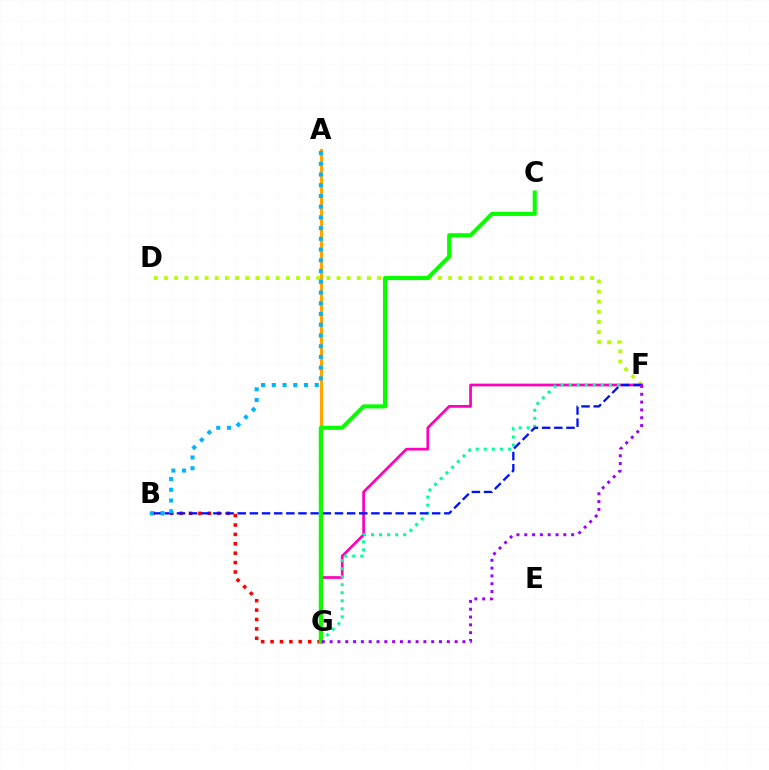{('A', 'G'): [{'color': '#ffa500', 'line_style': 'solid', 'thickness': 2.32}], ('D', 'F'): [{'color': '#b3ff00', 'line_style': 'dotted', 'thickness': 2.76}], ('B', 'G'): [{'color': '#ff0000', 'line_style': 'dotted', 'thickness': 2.55}], ('F', 'G'): [{'color': '#ff00bd', 'line_style': 'solid', 'thickness': 1.96}, {'color': '#00ff9d', 'line_style': 'dotted', 'thickness': 2.18}, {'color': '#9b00ff', 'line_style': 'dotted', 'thickness': 2.12}], ('B', 'F'): [{'color': '#0010ff', 'line_style': 'dashed', 'thickness': 1.65}], ('A', 'B'): [{'color': '#00b5ff', 'line_style': 'dotted', 'thickness': 2.92}], ('C', 'G'): [{'color': '#08ff00', 'line_style': 'solid', 'thickness': 2.94}]}